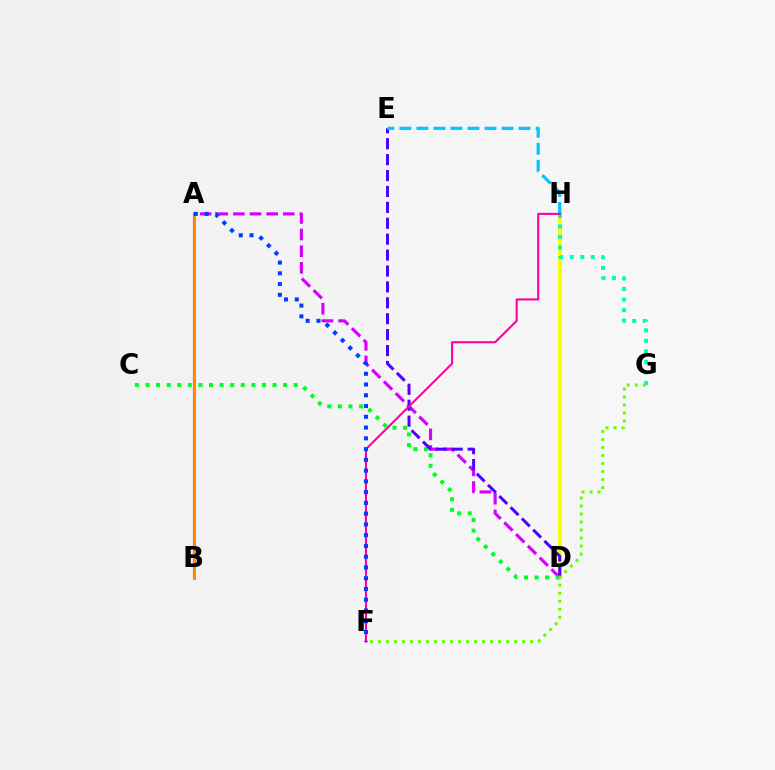{('A', 'D'): [{'color': '#d600ff', 'line_style': 'dashed', 'thickness': 2.26}], ('A', 'B'): [{'color': '#ff0000', 'line_style': 'solid', 'thickness': 1.55}, {'color': '#ff8800', 'line_style': 'solid', 'thickness': 2.11}], ('D', 'H'): [{'color': '#eeff00', 'line_style': 'solid', 'thickness': 2.71}], ('G', 'H'): [{'color': '#00ffaf', 'line_style': 'dotted', 'thickness': 2.86}], ('C', 'D'): [{'color': '#00ff27', 'line_style': 'dotted', 'thickness': 2.88}], ('D', 'E'): [{'color': '#4f00ff', 'line_style': 'dashed', 'thickness': 2.16}], ('E', 'H'): [{'color': '#00c7ff', 'line_style': 'dashed', 'thickness': 2.31}], ('F', 'H'): [{'color': '#ff00a0', 'line_style': 'solid', 'thickness': 1.51}], ('F', 'G'): [{'color': '#66ff00', 'line_style': 'dotted', 'thickness': 2.18}], ('A', 'F'): [{'color': '#003fff', 'line_style': 'dotted', 'thickness': 2.92}]}